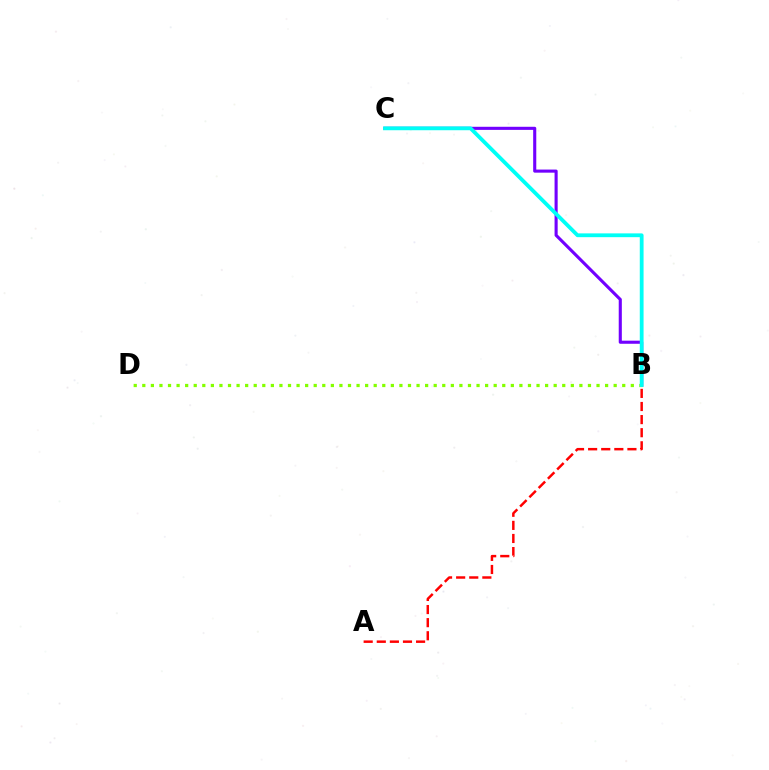{('B', 'C'): [{'color': '#7200ff', 'line_style': 'solid', 'thickness': 2.23}, {'color': '#00fff6', 'line_style': 'solid', 'thickness': 2.73}], ('B', 'D'): [{'color': '#84ff00', 'line_style': 'dotted', 'thickness': 2.33}], ('A', 'B'): [{'color': '#ff0000', 'line_style': 'dashed', 'thickness': 1.78}]}